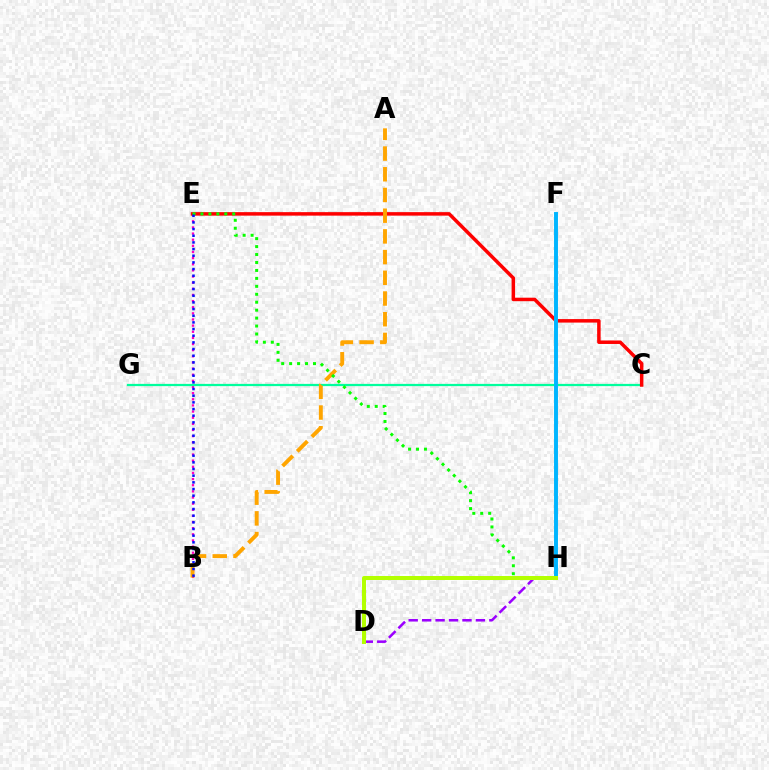{('B', 'E'): [{'color': '#ff00bd', 'line_style': 'dotted', 'thickness': 1.67}, {'color': '#0010ff', 'line_style': 'dotted', 'thickness': 1.81}], ('C', 'G'): [{'color': '#00ff9d', 'line_style': 'solid', 'thickness': 1.61}], ('C', 'E'): [{'color': '#ff0000', 'line_style': 'solid', 'thickness': 2.52}], ('D', 'H'): [{'color': '#9b00ff', 'line_style': 'dashed', 'thickness': 1.83}, {'color': '#b3ff00', 'line_style': 'solid', 'thickness': 2.87}], ('A', 'B'): [{'color': '#ffa500', 'line_style': 'dashed', 'thickness': 2.81}], ('E', 'H'): [{'color': '#08ff00', 'line_style': 'dotted', 'thickness': 2.16}], ('F', 'H'): [{'color': '#00b5ff', 'line_style': 'solid', 'thickness': 2.83}]}